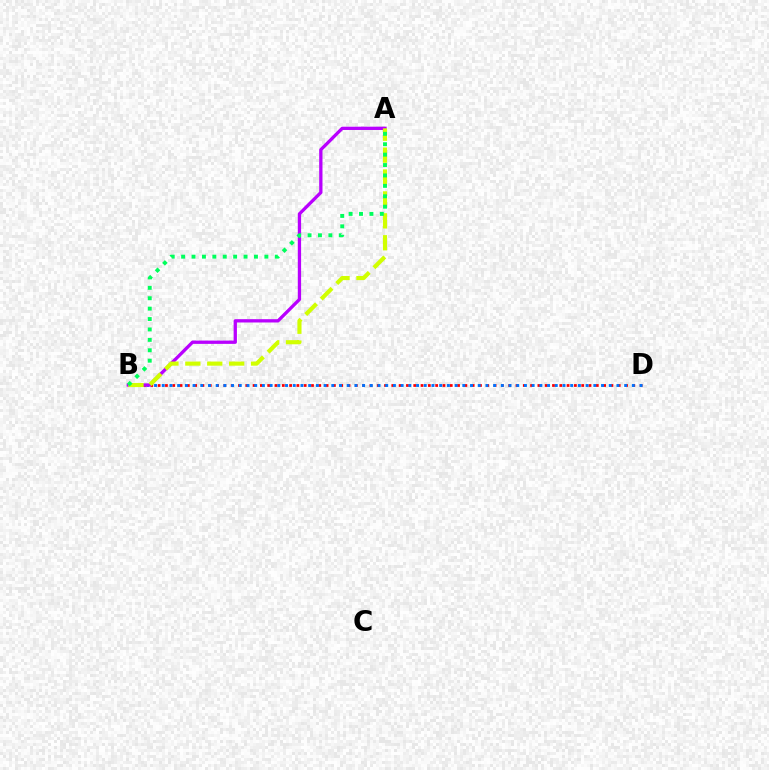{('B', 'D'): [{'color': '#ff0000', 'line_style': 'dotted', 'thickness': 1.98}, {'color': '#0074ff', 'line_style': 'dotted', 'thickness': 2.09}], ('A', 'B'): [{'color': '#b900ff', 'line_style': 'solid', 'thickness': 2.37}, {'color': '#d1ff00', 'line_style': 'dashed', 'thickness': 2.98}, {'color': '#00ff5c', 'line_style': 'dotted', 'thickness': 2.83}]}